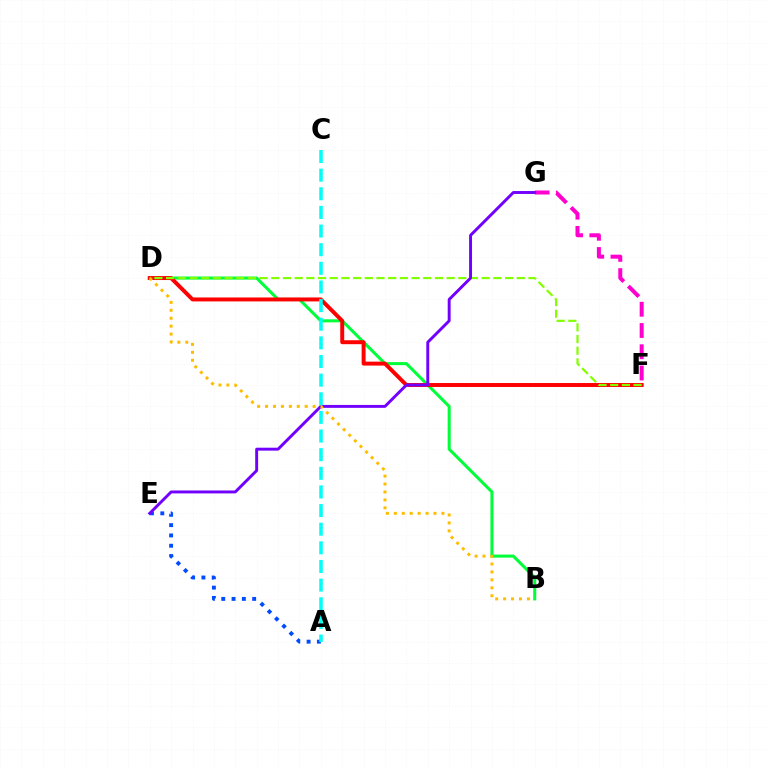{('B', 'D'): [{'color': '#00ff39', 'line_style': 'solid', 'thickness': 2.19}, {'color': '#ffbd00', 'line_style': 'dotted', 'thickness': 2.15}], ('D', 'F'): [{'color': '#ff0000', 'line_style': 'solid', 'thickness': 2.84}, {'color': '#84ff00', 'line_style': 'dashed', 'thickness': 1.59}], ('A', 'E'): [{'color': '#004bff', 'line_style': 'dotted', 'thickness': 2.8}], ('F', 'G'): [{'color': '#ff00cf', 'line_style': 'dashed', 'thickness': 2.89}], ('E', 'G'): [{'color': '#7200ff', 'line_style': 'solid', 'thickness': 2.11}], ('A', 'C'): [{'color': '#00fff6', 'line_style': 'dashed', 'thickness': 2.53}]}